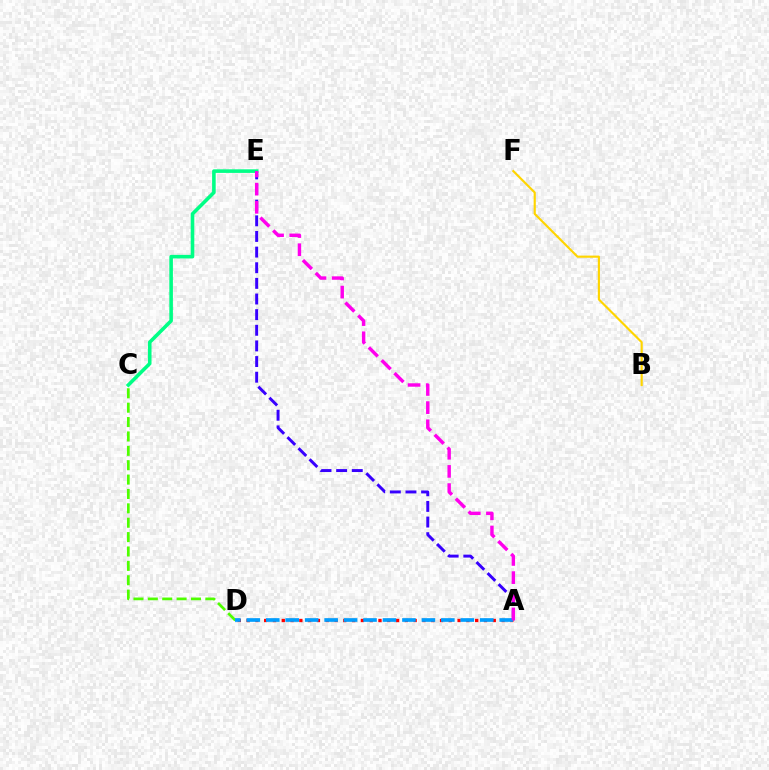{('A', 'D'): [{'color': '#ff0000', 'line_style': 'dotted', 'thickness': 2.39}, {'color': '#009eff', 'line_style': 'dashed', 'thickness': 2.64}], ('A', 'E'): [{'color': '#3700ff', 'line_style': 'dashed', 'thickness': 2.12}, {'color': '#ff00ed', 'line_style': 'dashed', 'thickness': 2.47}], ('C', 'D'): [{'color': '#4fff00', 'line_style': 'dashed', 'thickness': 1.95}], ('B', 'F'): [{'color': '#ffd500', 'line_style': 'solid', 'thickness': 1.55}], ('C', 'E'): [{'color': '#00ff86', 'line_style': 'solid', 'thickness': 2.59}]}